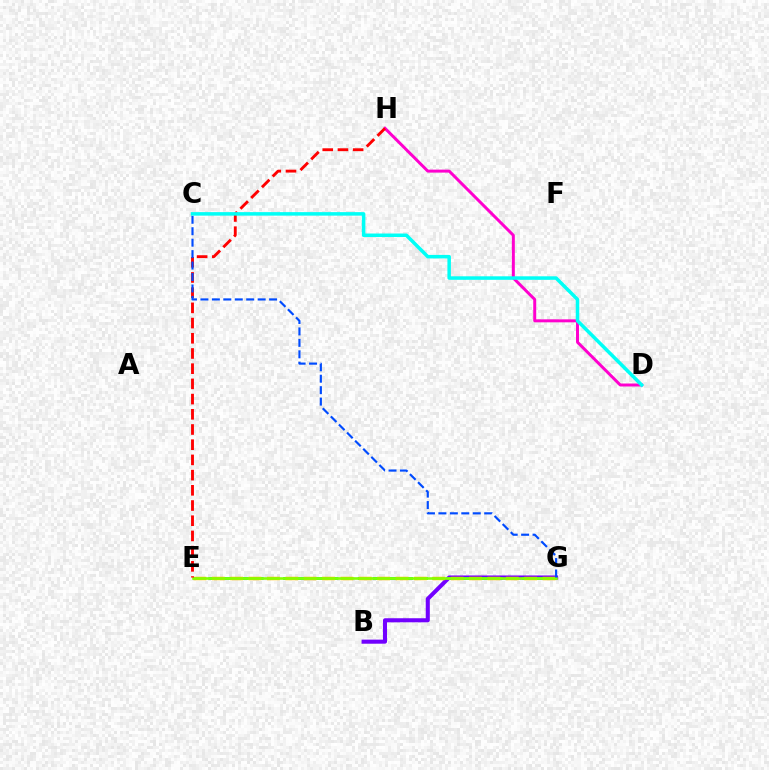{('B', 'G'): [{'color': '#7200ff', 'line_style': 'solid', 'thickness': 2.93}], ('D', 'H'): [{'color': '#ff00cf', 'line_style': 'solid', 'thickness': 2.14}], ('E', 'G'): [{'color': '#00ff39', 'line_style': 'dashed', 'thickness': 2.03}, {'color': '#ffbd00', 'line_style': 'dashed', 'thickness': 2.5}, {'color': '#84ff00', 'line_style': 'solid', 'thickness': 1.88}], ('E', 'H'): [{'color': '#ff0000', 'line_style': 'dashed', 'thickness': 2.07}], ('C', 'G'): [{'color': '#004bff', 'line_style': 'dashed', 'thickness': 1.56}], ('C', 'D'): [{'color': '#00fff6', 'line_style': 'solid', 'thickness': 2.53}]}